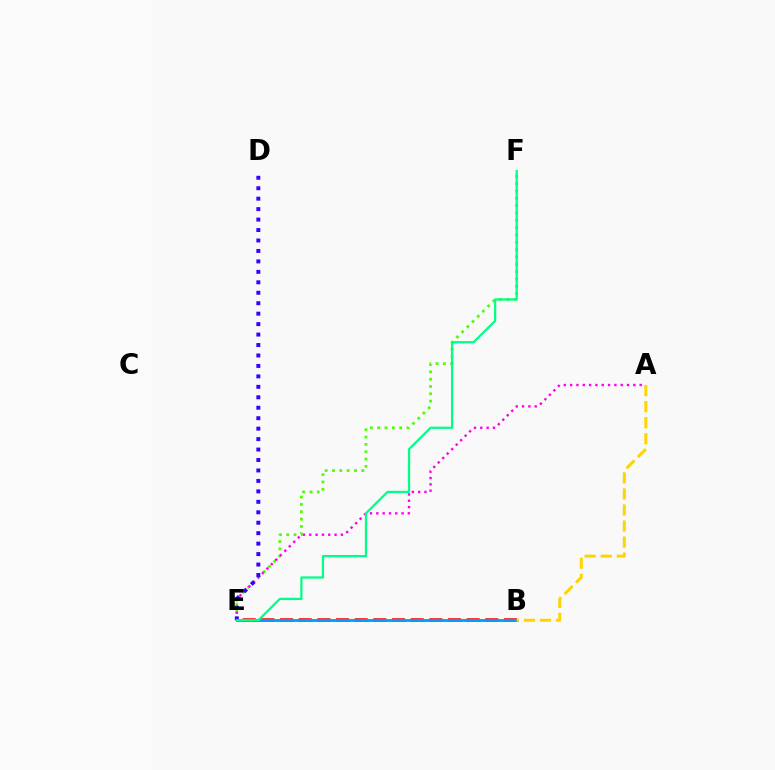{('E', 'F'): [{'color': '#4fff00', 'line_style': 'dotted', 'thickness': 1.99}, {'color': '#00ff86', 'line_style': 'solid', 'thickness': 1.61}], ('A', 'E'): [{'color': '#ff00ed', 'line_style': 'dotted', 'thickness': 1.72}], ('B', 'E'): [{'color': '#ff0000', 'line_style': 'dashed', 'thickness': 2.54}, {'color': '#009eff', 'line_style': 'solid', 'thickness': 2.05}], ('D', 'E'): [{'color': '#3700ff', 'line_style': 'dotted', 'thickness': 2.84}], ('A', 'B'): [{'color': '#ffd500', 'line_style': 'dashed', 'thickness': 2.18}]}